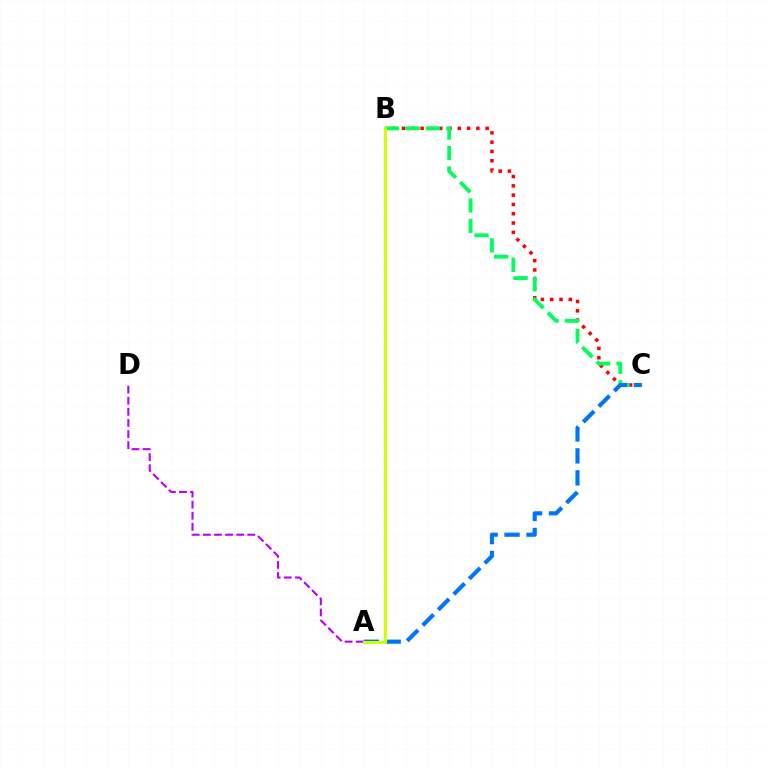{('B', 'C'): [{'color': '#ff0000', 'line_style': 'dotted', 'thickness': 2.53}, {'color': '#00ff5c', 'line_style': 'dashed', 'thickness': 2.78}], ('A', 'D'): [{'color': '#b900ff', 'line_style': 'dashed', 'thickness': 1.51}], ('A', 'C'): [{'color': '#0074ff', 'line_style': 'dashed', 'thickness': 2.98}], ('A', 'B'): [{'color': '#d1ff00', 'line_style': 'solid', 'thickness': 2.19}]}